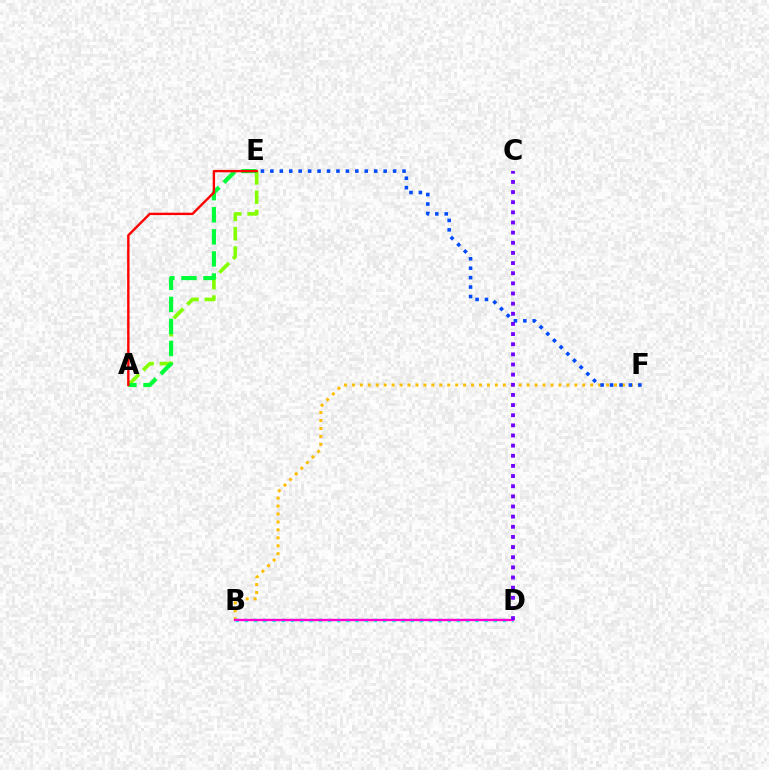{('B', 'F'): [{'color': '#ffbd00', 'line_style': 'dotted', 'thickness': 2.16}], ('A', 'E'): [{'color': '#84ff00', 'line_style': 'dashed', 'thickness': 2.62}, {'color': '#00ff39', 'line_style': 'dashed', 'thickness': 3.0}, {'color': '#ff0000', 'line_style': 'solid', 'thickness': 1.72}], ('E', 'F'): [{'color': '#004bff', 'line_style': 'dotted', 'thickness': 2.57}], ('B', 'D'): [{'color': '#00fff6', 'line_style': 'dotted', 'thickness': 2.5}, {'color': '#ff00cf', 'line_style': 'solid', 'thickness': 1.7}], ('C', 'D'): [{'color': '#7200ff', 'line_style': 'dotted', 'thickness': 2.76}]}